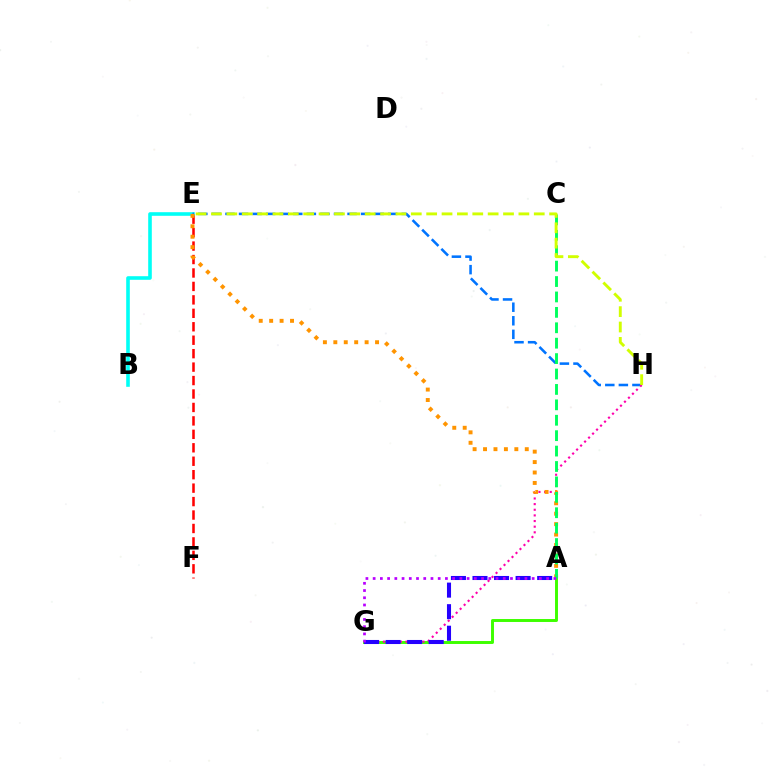{('E', 'F'): [{'color': '#ff0000', 'line_style': 'dashed', 'thickness': 1.83}], ('B', 'E'): [{'color': '#00fff6', 'line_style': 'solid', 'thickness': 2.59}], ('A', 'G'): [{'color': '#3dff00', 'line_style': 'solid', 'thickness': 2.12}, {'color': '#2500ff', 'line_style': 'dashed', 'thickness': 2.93}, {'color': '#b900ff', 'line_style': 'dotted', 'thickness': 1.96}], ('E', 'H'): [{'color': '#0074ff', 'line_style': 'dashed', 'thickness': 1.84}, {'color': '#d1ff00', 'line_style': 'dashed', 'thickness': 2.09}], ('G', 'H'): [{'color': '#ff00ac', 'line_style': 'dotted', 'thickness': 1.53}], ('A', 'E'): [{'color': '#ff9400', 'line_style': 'dotted', 'thickness': 2.83}], ('A', 'C'): [{'color': '#00ff5c', 'line_style': 'dashed', 'thickness': 2.09}]}